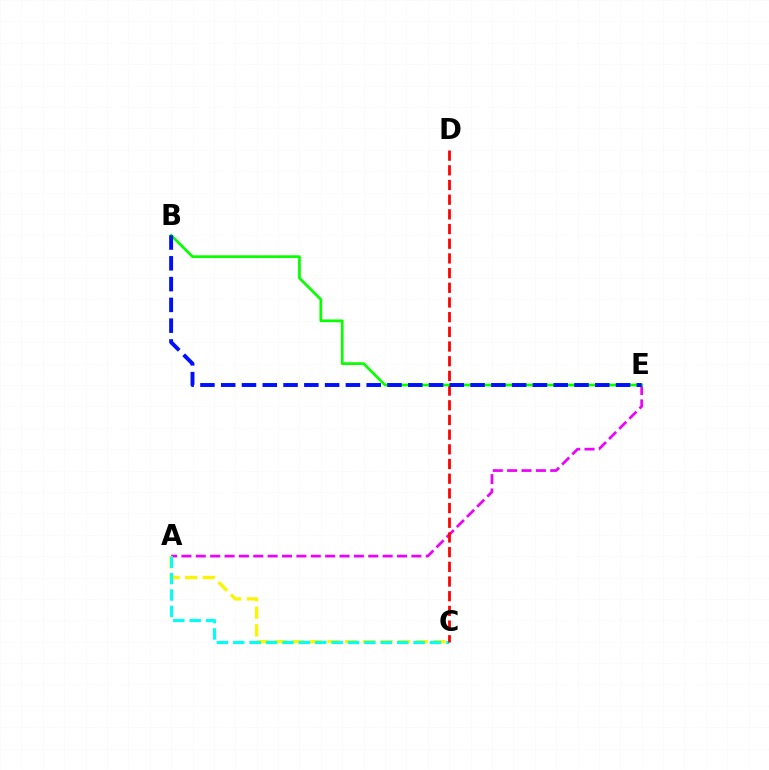{('A', 'E'): [{'color': '#ee00ff', 'line_style': 'dashed', 'thickness': 1.95}], ('A', 'C'): [{'color': '#fcf500', 'line_style': 'dashed', 'thickness': 2.4}, {'color': '#00fff6', 'line_style': 'dashed', 'thickness': 2.23}], ('C', 'D'): [{'color': '#ff0000', 'line_style': 'dashed', 'thickness': 2.0}], ('B', 'E'): [{'color': '#08ff00', 'line_style': 'solid', 'thickness': 1.97}, {'color': '#0010ff', 'line_style': 'dashed', 'thickness': 2.82}]}